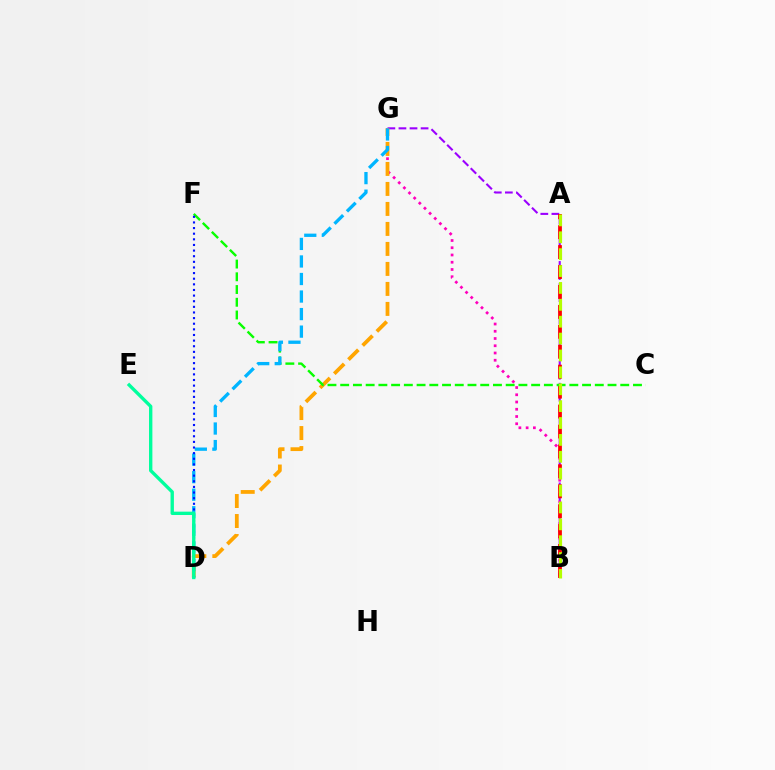{('B', 'G'): [{'color': '#9b00ff', 'line_style': 'dashed', 'thickness': 1.5}, {'color': '#ff00bd', 'line_style': 'dotted', 'thickness': 1.97}], ('A', 'B'): [{'color': '#ff0000', 'line_style': 'dashed', 'thickness': 2.71}, {'color': '#b3ff00', 'line_style': 'dashed', 'thickness': 2.29}], ('D', 'G'): [{'color': '#ffa500', 'line_style': 'dashed', 'thickness': 2.72}, {'color': '#00b5ff', 'line_style': 'dashed', 'thickness': 2.38}], ('C', 'F'): [{'color': '#08ff00', 'line_style': 'dashed', 'thickness': 1.73}], ('D', 'F'): [{'color': '#0010ff', 'line_style': 'dotted', 'thickness': 1.53}], ('D', 'E'): [{'color': '#00ff9d', 'line_style': 'solid', 'thickness': 2.42}]}